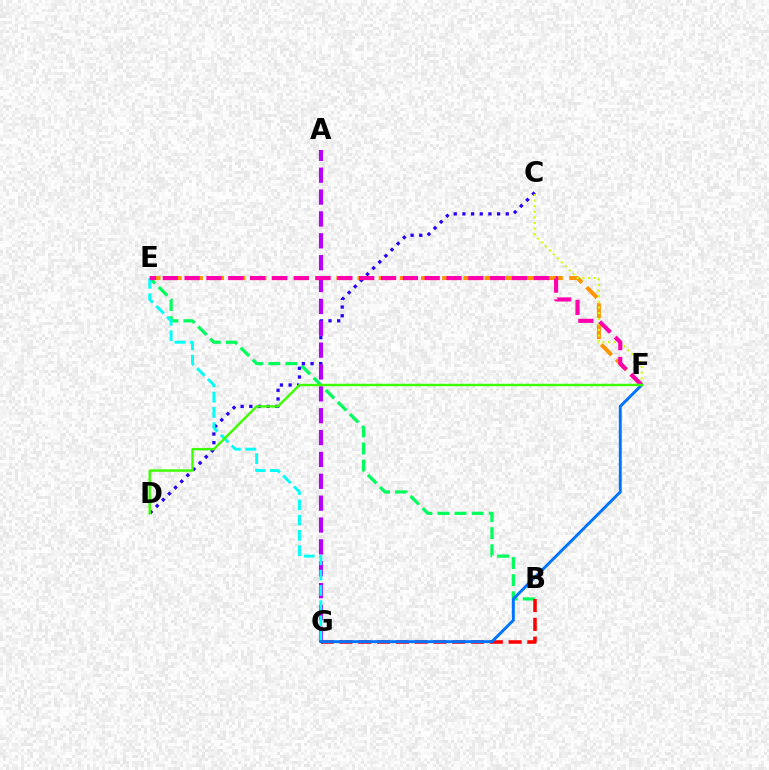{('E', 'F'): [{'color': '#ff9400', 'line_style': 'dashed', 'thickness': 2.88}, {'color': '#ff00ac', 'line_style': 'dashed', 'thickness': 2.97}], ('B', 'E'): [{'color': '#00ff5c', 'line_style': 'dashed', 'thickness': 2.32}], ('C', 'D'): [{'color': '#2500ff', 'line_style': 'dotted', 'thickness': 2.36}], ('A', 'G'): [{'color': '#b900ff', 'line_style': 'dashed', 'thickness': 2.97}], ('E', 'G'): [{'color': '#00fff6', 'line_style': 'dashed', 'thickness': 2.08}], ('B', 'G'): [{'color': '#ff0000', 'line_style': 'dashed', 'thickness': 2.55}], ('C', 'F'): [{'color': '#d1ff00', 'line_style': 'dotted', 'thickness': 1.53}], ('F', 'G'): [{'color': '#0074ff', 'line_style': 'solid', 'thickness': 2.11}], ('D', 'F'): [{'color': '#3dff00', 'line_style': 'solid', 'thickness': 1.74}]}